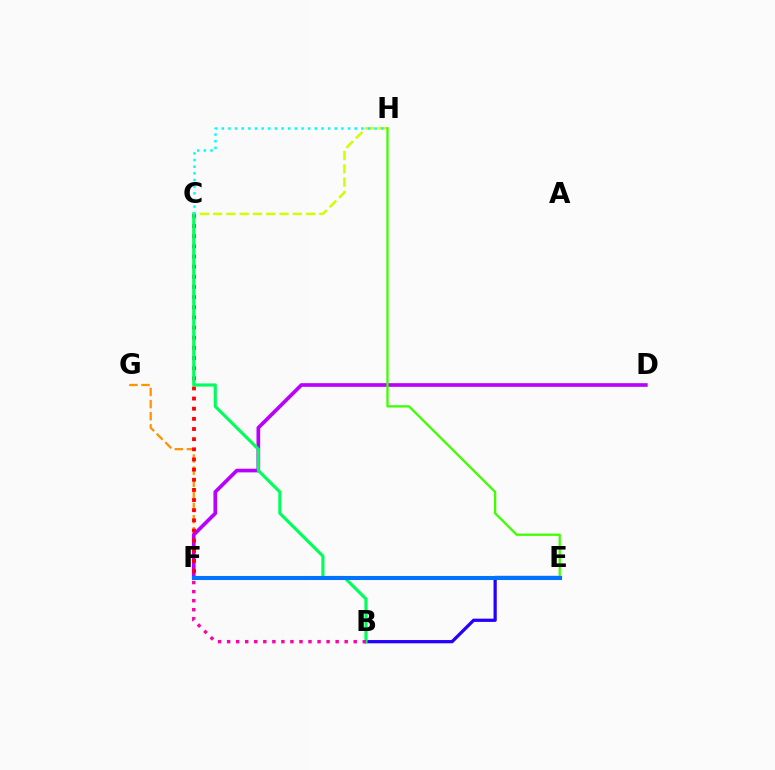{('F', 'G'): [{'color': '#ff9400', 'line_style': 'dashed', 'thickness': 1.65}], ('C', 'H'): [{'color': '#d1ff00', 'line_style': 'dashed', 'thickness': 1.8}, {'color': '#00fff6', 'line_style': 'dotted', 'thickness': 1.81}], ('B', 'E'): [{'color': '#2500ff', 'line_style': 'solid', 'thickness': 2.34}], ('D', 'F'): [{'color': '#b900ff', 'line_style': 'solid', 'thickness': 2.65}], ('C', 'F'): [{'color': '#ff0000', 'line_style': 'dotted', 'thickness': 2.76}], ('B', 'C'): [{'color': '#00ff5c', 'line_style': 'solid', 'thickness': 2.26}], ('B', 'F'): [{'color': '#ff00ac', 'line_style': 'dotted', 'thickness': 2.46}], ('E', 'H'): [{'color': '#3dff00', 'line_style': 'solid', 'thickness': 1.64}], ('E', 'F'): [{'color': '#0074ff', 'line_style': 'solid', 'thickness': 2.93}]}